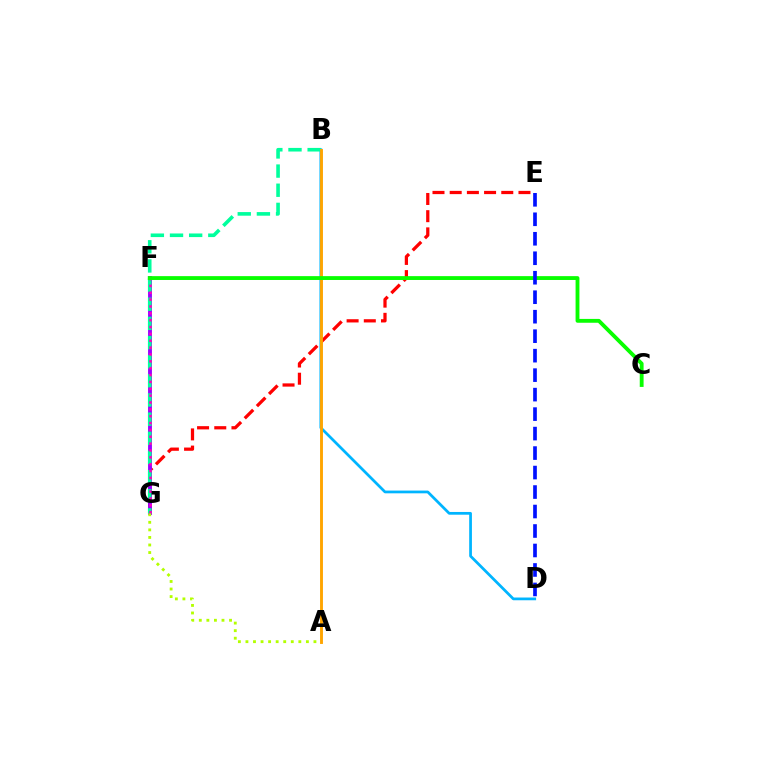{('B', 'D'): [{'color': '#00b5ff', 'line_style': 'solid', 'thickness': 1.97}], ('E', 'G'): [{'color': '#ff0000', 'line_style': 'dashed', 'thickness': 2.34}], ('F', 'G'): [{'color': '#9b00ff', 'line_style': 'solid', 'thickness': 2.79}, {'color': '#ff00bd', 'line_style': 'dotted', 'thickness': 1.86}], ('B', 'G'): [{'color': '#00ff9d', 'line_style': 'dashed', 'thickness': 2.6}], ('A', 'B'): [{'color': '#ffa500', 'line_style': 'solid', 'thickness': 2.08}], ('C', 'F'): [{'color': '#08ff00', 'line_style': 'solid', 'thickness': 2.77}], ('A', 'G'): [{'color': '#b3ff00', 'line_style': 'dotted', 'thickness': 2.05}], ('D', 'E'): [{'color': '#0010ff', 'line_style': 'dashed', 'thickness': 2.65}]}